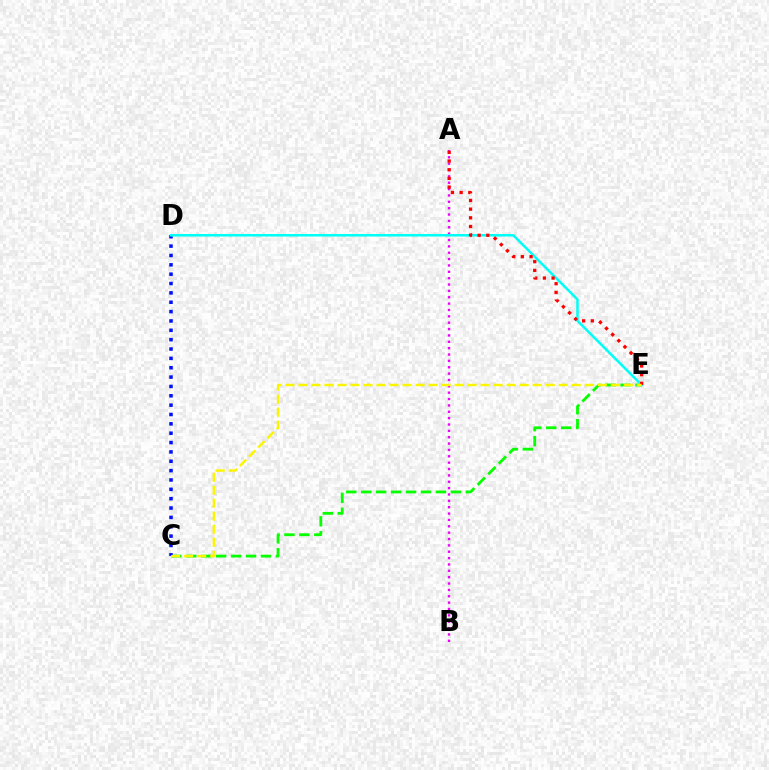{('C', 'E'): [{'color': '#08ff00', 'line_style': 'dashed', 'thickness': 2.03}, {'color': '#fcf500', 'line_style': 'dashed', 'thickness': 1.77}], ('C', 'D'): [{'color': '#0010ff', 'line_style': 'dotted', 'thickness': 2.54}], ('A', 'B'): [{'color': '#ee00ff', 'line_style': 'dotted', 'thickness': 1.73}], ('D', 'E'): [{'color': '#00fff6', 'line_style': 'solid', 'thickness': 1.81}], ('A', 'E'): [{'color': '#ff0000', 'line_style': 'dotted', 'thickness': 2.36}]}